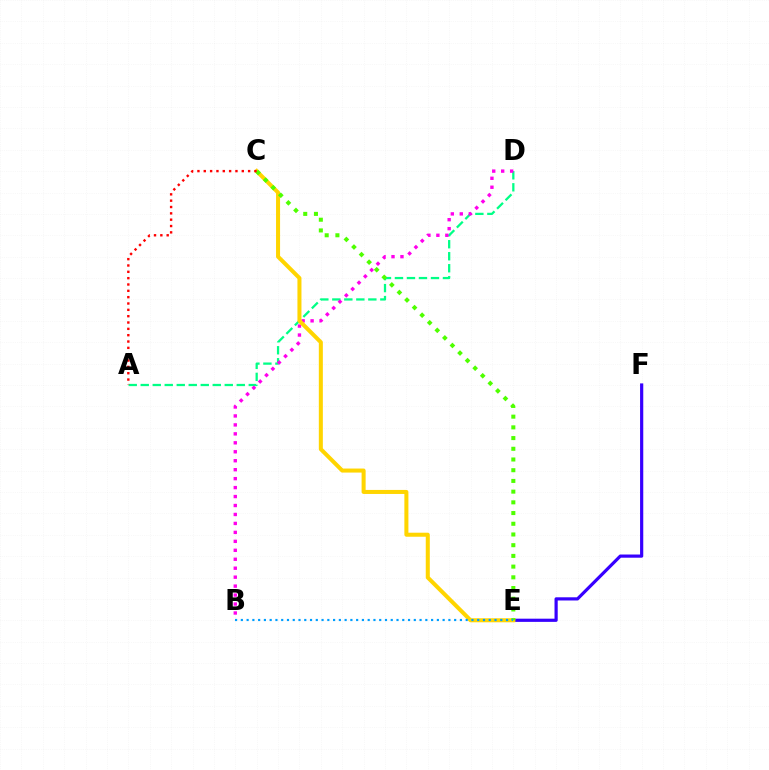{('A', 'D'): [{'color': '#00ff86', 'line_style': 'dashed', 'thickness': 1.63}], ('B', 'D'): [{'color': '#ff00ed', 'line_style': 'dotted', 'thickness': 2.43}], ('E', 'F'): [{'color': '#3700ff', 'line_style': 'solid', 'thickness': 2.3}], ('C', 'E'): [{'color': '#ffd500', 'line_style': 'solid', 'thickness': 2.9}, {'color': '#4fff00', 'line_style': 'dotted', 'thickness': 2.91}], ('B', 'E'): [{'color': '#009eff', 'line_style': 'dotted', 'thickness': 1.57}], ('A', 'C'): [{'color': '#ff0000', 'line_style': 'dotted', 'thickness': 1.72}]}